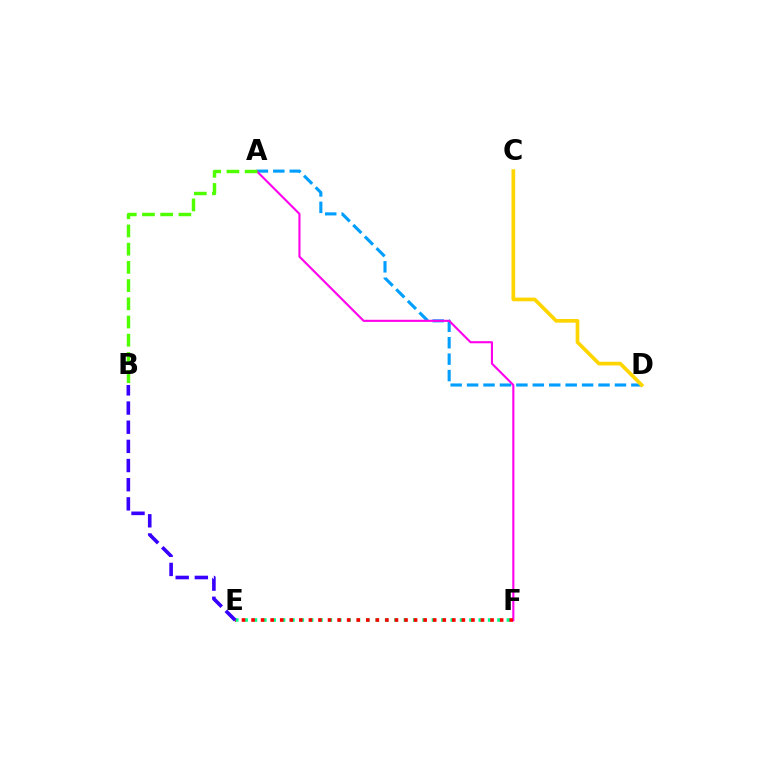{('A', 'D'): [{'color': '#009eff', 'line_style': 'dashed', 'thickness': 2.23}], ('E', 'F'): [{'color': '#00ff86', 'line_style': 'dotted', 'thickness': 2.54}, {'color': '#ff0000', 'line_style': 'dotted', 'thickness': 2.6}], ('A', 'F'): [{'color': '#ff00ed', 'line_style': 'solid', 'thickness': 1.52}], ('A', 'B'): [{'color': '#4fff00', 'line_style': 'dashed', 'thickness': 2.47}], ('C', 'D'): [{'color': '#ffd500', 'line_style': 'solid', 'thickness': 2.65}], ('B', 'E'): [{'color': '#3700ff', 'line_style': 'dashed', 'thickness': 2.6}]}